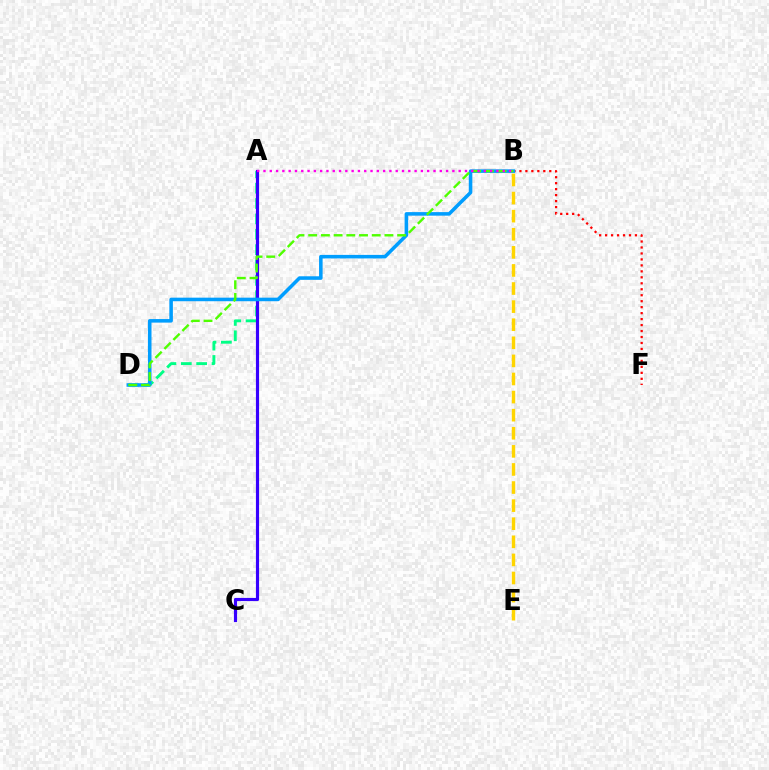{('B', 'E'): [{'color': '#ffd500', 'line_style': 'dashed', 'thickness': 2.46}], ('A', 'D'): [{'color': '#00ff86', 'line_style': 'dashed', 'thickness': 2.09}], ('A', 'C'): [{'color': '#3700ff', 'line_style': 'solid', 'thickness': 2.27}], ('B', 'F'): [{'color': '#ff0000', 'line_style': 'dotted', 'thickness': 1.62}], ('B', 'D'): [{'color': '#009eff', 'line_style': 'solid', 'thickness': 2.56}, {'color': '#4fff00', 'line_style': 'dashed', 'thickness': 1.73}], ('A', 'B'): [{'color': '#ff00ed', 'line_style': 'dotted', 'thickness': 1.71}]}